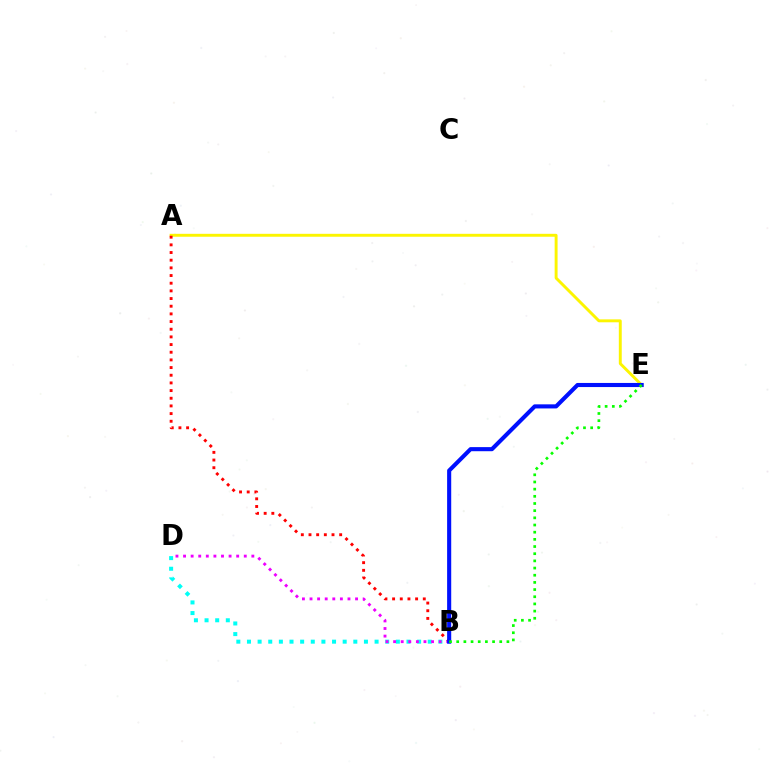{('A', 'E'): [{'color': '#fcf500', 'line_style': 'solid', 'thickness': 2.1}], ('B', 'D'): [{'color': '#00fff6', 'line_style': 'dotted', 'thickness': 2.89}, {'color': '#ee00ff', 'line_style': 'dotted', 'thickness': 2.06}], ('A', 'B'): [{'color': '#ff0000', 'line_style': 'dotted', 'thickness': 2.08}], ('B', 'E'): [{'color': '#0010ff', 'line_style': 'solid', 'thickness': 2.95}, {'color': '#08ff00', 'line_style': 'dotted', 'thickness': 1.95}]}